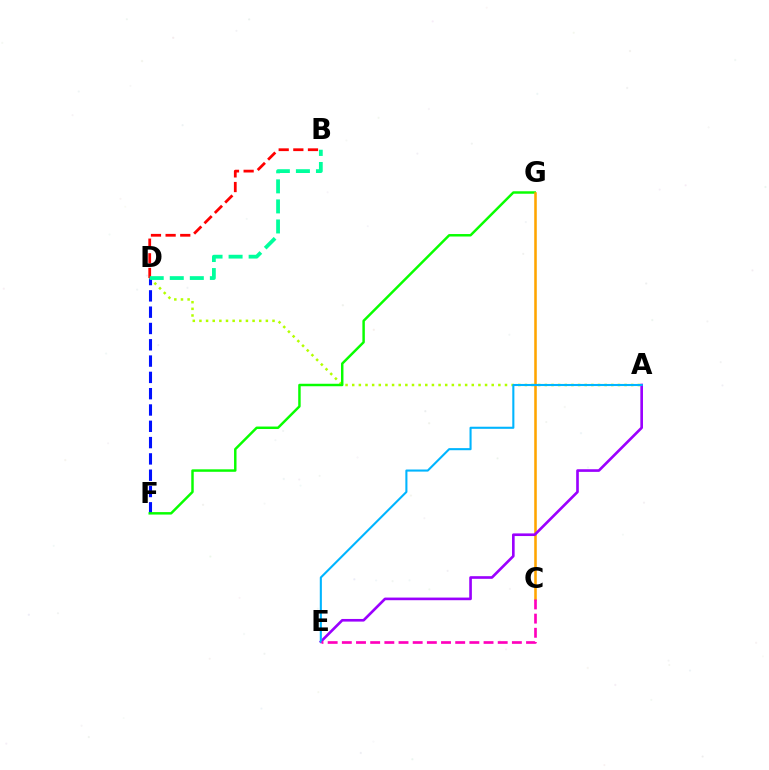{('A', 'D'): [{'color': '#b3ff00', 'line_style': 'dotted', 'thickness': 1.8}], ('D', 'F'): [{'color': '#0010ff', 'line_style': 'dashed', 'thickness': 2.21}], ('B', 'D'): [{'color': '#ff0000', 'line_style': 'dashed', 'thickness': 1.99}, {'color': '#00ff9d', 'line_style': 'dashed', 'thickness': 2.72}], ('F', 'G'): [{'color': '#08ff00', 'line_style': 'solid', 'thickness': 1.78}], ('C', 'G'): [{'color': '#ffa500', 'line_style': 'solid', 'thickness': 1.85}], ('A', 'E'): [{'color': '#9b00ff', 'line_style': 'solid', 'thickness': 1.9}, {'color': '#00b5ff', 'line_style': 'solid', 'thickness': 1.51}], ('C', 'E'): [{'color': '#ff00bd', 'line_style': 'dashed', 'thickness': 1.93}]}